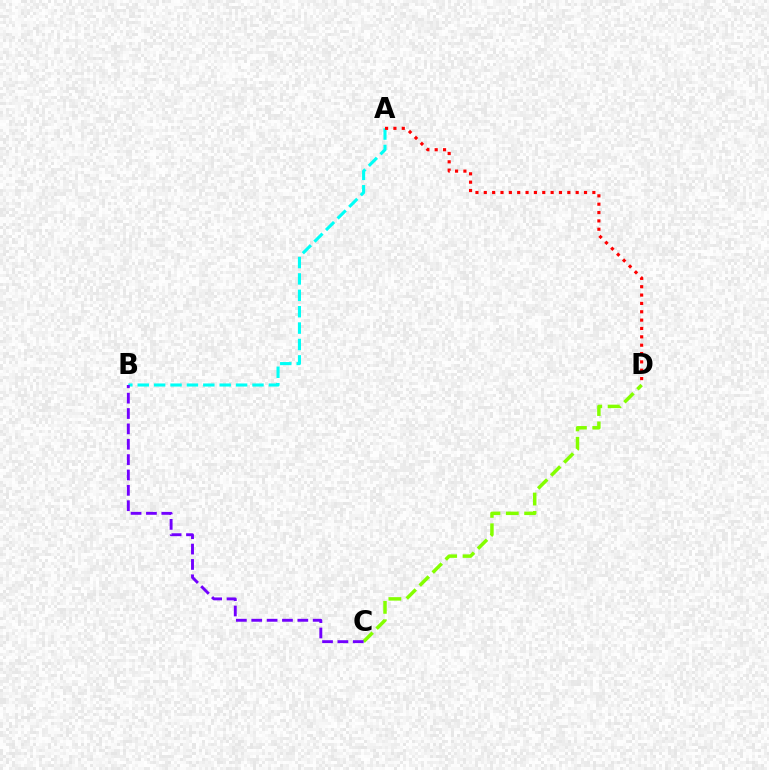{('C', 'D'): [{'color': '#84ff00', 'line_style': 'dashed', 'thickness': 2.5}], ('A', 'B'): [{'color': '#00fff6', 'line_style': 'dashed', 'thickness': 2.23}], ('B', 'C'): [{'color': '#7200ff', 'line_style': 'dashed', 'thickness': 2.09}], ('A', 'D'): [{'color': '#ff0000', 'line_style': 'dotted', 'thickness': 2.27}]}